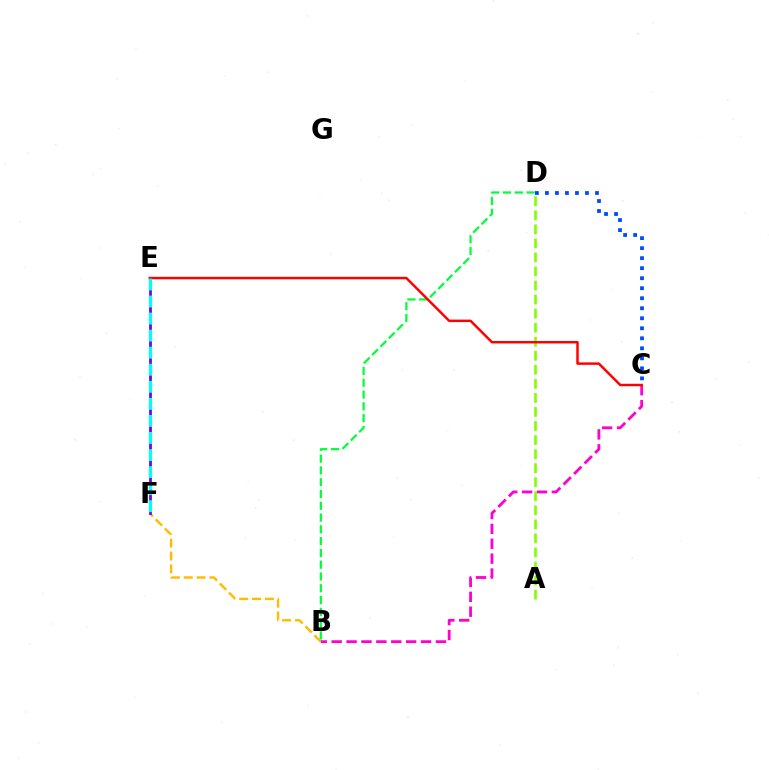{('A', 'D'): [{'color': '#84ff00', 'line_style': 'dashed', 'thickness': 1.91}], ('B', 'F'): [{'color': '#ffbd00', 'line_style': 'dashed', 'thickness': 1.75}], ('B', 'D'): [{'color': '#00ff39', 'line_style': 'dashed', 'thickness': 1.6}], ('C', 'D'): [{'color': '#004bff', 'line_style': 'dotted', 'thickness': 2.72}], ('B', 'C'): [{'color': '#ff00cf', 'line_style': 'dashed', 'thickness': 2.02}], ('E', 'F'): [{'color': '#7200ff', 'line_style': 'solid', 'thickness': 2.0}, {'color': '#00fff6', 'line_style': 'dashed', 'thickness': 2.32}], ('C', 'E'): [{'color': '#ff0000', 'line_style': 'solid', 'thickness': 1.77}]}